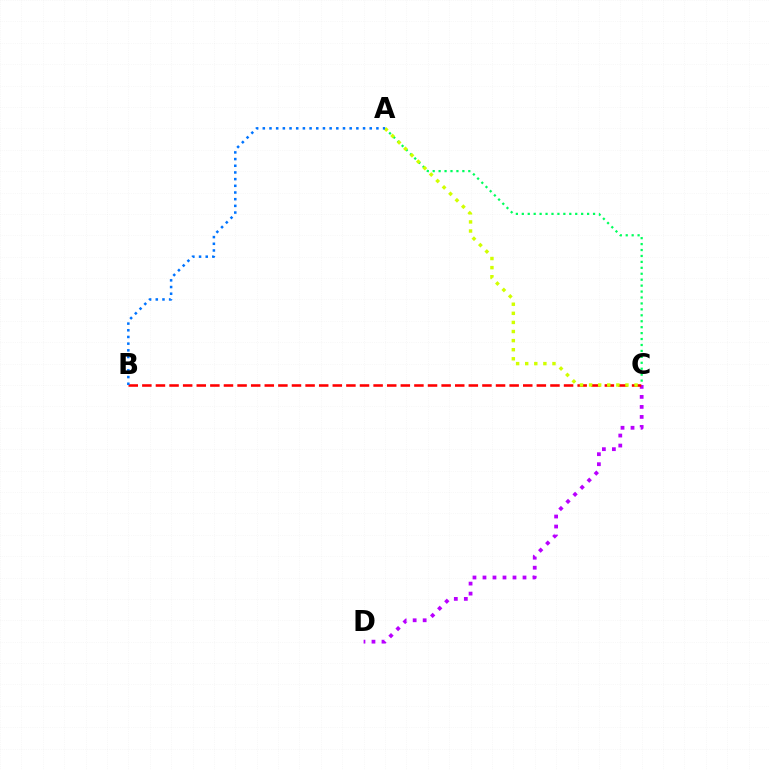{('C', 'D'): [{'color': '#b900ff', 'line_style': 'dotted', 'thickness': 2.72}], ('A', 'C'): [{'color': '#00ff5c', 'line_style': 'dotted', 'thickness': 1.61}, {'color': '#d1ff00', 'line_style': 'dotted', 'thickness': 2.47}], ('B', 'C'): [{'color': '#ff0000', 'line_style': 'dashed', 'thickness': 1.85}], ('A', 'B'): [{'color': '#0074ff', 'line_style': 'dotted', 'thickness': 1.82}]}